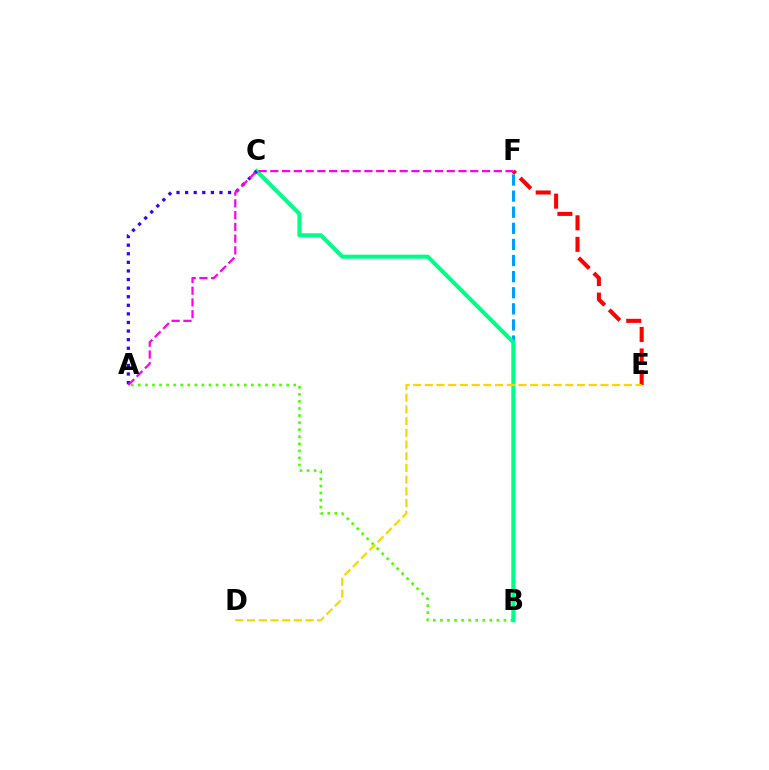{('A', 'B'): [{'color': '#4fff00', 'line_style': 'dotted', 'thickness': 1.92}], ('E', 'F'): [{'color': '#ff0000', 'line_style': 'dashed', 'thickness': 2.93}], ('B', 'F'): [{'color': '#009eff', 'line_style': 'dashed', 'thickness': 2.19}], ('B', 'C'): [{'color': '#00ff86', 'line_style': 'solid', 'thickness': 2.91}], ('A', 'C'): [{'color': '#3700ff', 'line_style': 'dotted', 'thickness': 2.33}], ('A', 'F'): [{'color': '#ff00ed', 'line_style': 'dashed', 'thickness': 1.6}], ('D', 'E'): [{'color': '#ffd500', 'line_style': 'dashed', 'thickness': 1.59}]}